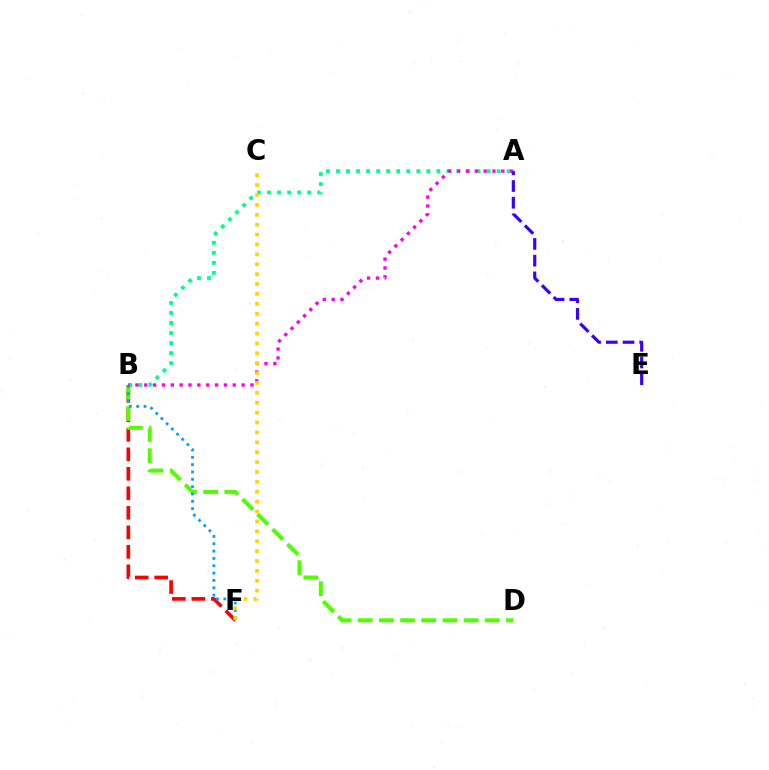{('B', 'F'): [{'color': '#ff0000', 'line_style': 'dashed', 'thickness': 2.65}, {'color': '#009eff', 'line_style': 'dotted', 'thickness': 1.99}], ('A', 'B'): [{'color': '#00ff86', 'line_style': 'dotted', 'thickness': 2.73}, {'color': '#ff00ed', 'line_style': 'dotted', 'thickness': 2.41}], ('B', 'D'): [{'color': '#4fff00', 'line_style': 'dashed', 'thickness': 2.88}], ('A', 'E'): [{'color': '#3700ff', 'line_style': 'dashed', 'thickness': 2.27}], ('C', 'F'): [{'color': '#ffd500', 'line_style': 'dotted', 'thickness': 2.69}]}